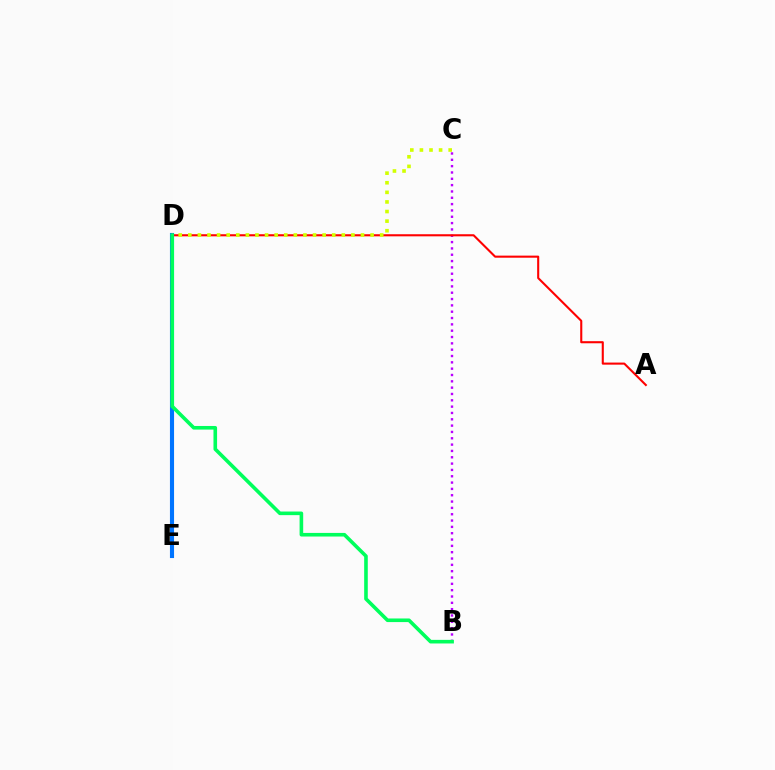{('B', 'C'): [{'color': '#b900ff', 'line_style': 'dotted', 'thickness': 1.72}], ('A', 'D'): [{'color': '#ff0000', 'line_style': 'solid', 'thickness': 1.51}], ('D', 'E'): [{'color': '#0074ff', 'line_style': 'solid', 'thickness': 2.96}], ('C', 'D'): [{'color': '#d1ff00', 'line_style': 'dotted', 'thickness': 2.61}], ('B', 'D'): [{'color': '#00ff5c', 'line_style': 'solid', 'thickness': 2.6}]}